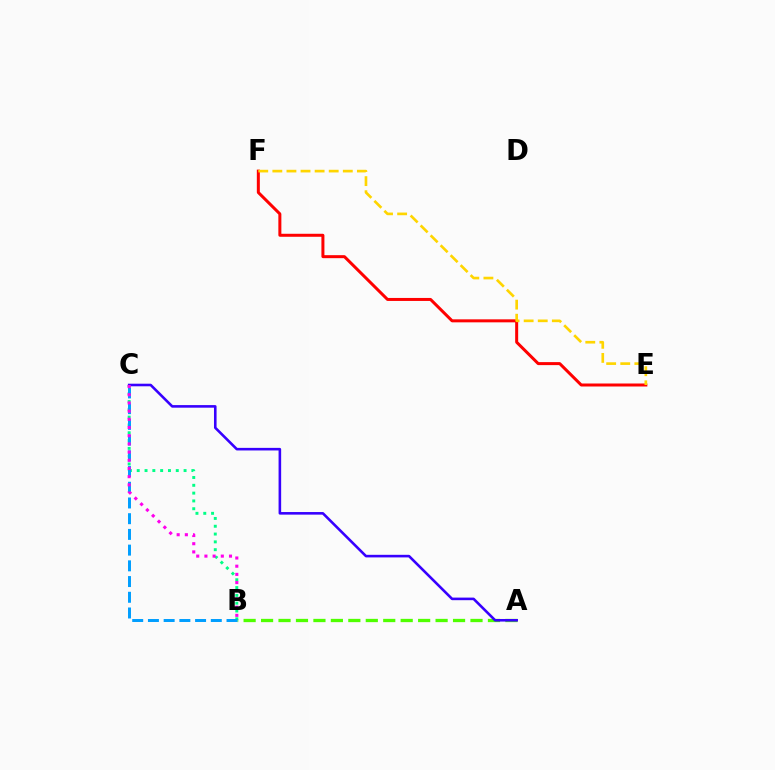{('A', 'B'): [{'color': '#4fff00', 'line_style': 'dashed', 'thickness': 2.37}], ('B', 'C'): [{'color': '#00ff86', 'line_style': 'dotted', 'thickness': 2.12}, {'color': '#009eff', 'line_style': 'dashed', 'thickness': 2.14}, {'color': '#ff00ed', 'line_style': 'dotted', 'thickness': 2.23}], ('E', 'F'): [{'color': '#ff0000', 'line_style': 'solid', 'thickness': 2.16}, {'color': '#ffd500', 'line_style': 'dashed', 'thickness': 1.91}], ('A', 'C'): [{'color': '#3700ff', 'line_style': 'solid', 'thickness': 1.86}]}